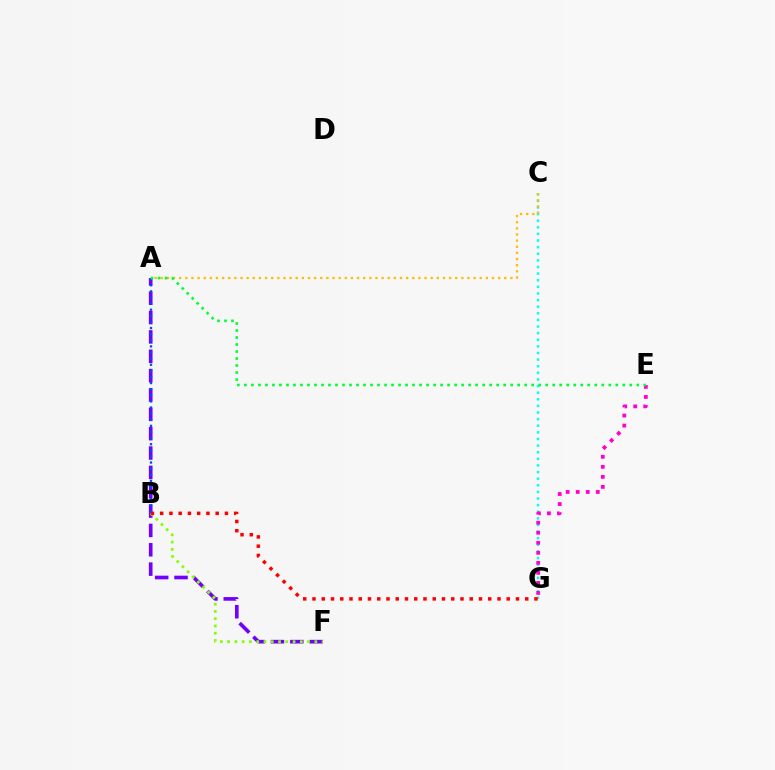{('C', 'G'): [{'color': '#00fff6', 'line_style': 'dotted', 'thickness': 1.8}], ('A', 'F'): [{'color': '#7200ff', 'line_style': 'dashed', 'thickness': 2.63}], ('B', 'F'): [{'color': '#84ff00', 'line_style': 'dotted', 'thickness': 1.97}], ('A', 'C'): [{'color': '#ffbd00', 'line_style': 'dotted', 'thickness': 1.67}], ('E', 'G'): [{'color': '#ff00cf', 'line_style': 'dotted', 'thickness': 2.73}], ('B', 'G'): [{'color': '#ff0000', 'line_style': 'dotted', 'thickness': 2.51}], ('A', 'B'): [{'color': '#004bff', 'line_style': 'dotted', 'thickness': 1.66}], ('A', 'E'): [{'color': '#00ff39', 'line_style': 'dotted', 'thickness': 1.9}]}